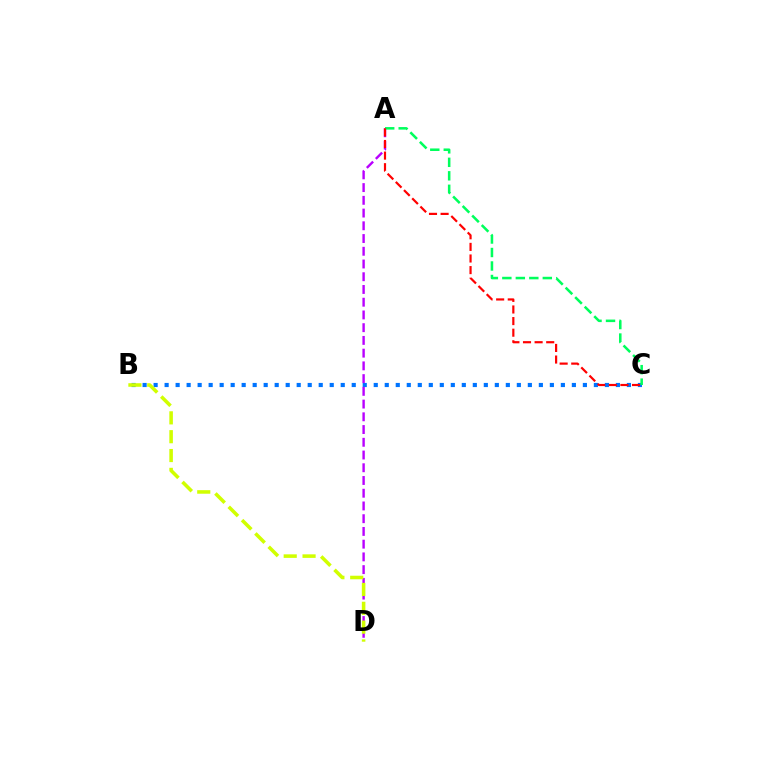{('B', 'C'): [{'color': '#0074ff', 'line_style': 'dotted', 'thickness': 2.99}], ('A', 'D'): [{'color': '#b900ff', 'line_style': 'dashed', 'thickness': 1.73}], ('A', 'C'): [{'color': '#00ff5c', 'line_style': 'dashed', 'thickness': 1.83}, {'color': '#ff0000', 'line_style': 'dashed', 'thickness': 1.58}], ('B', 'D'): [{'color': '#d1ff00', 'line_style': 'dashed', 'thickness': 2.56}]}